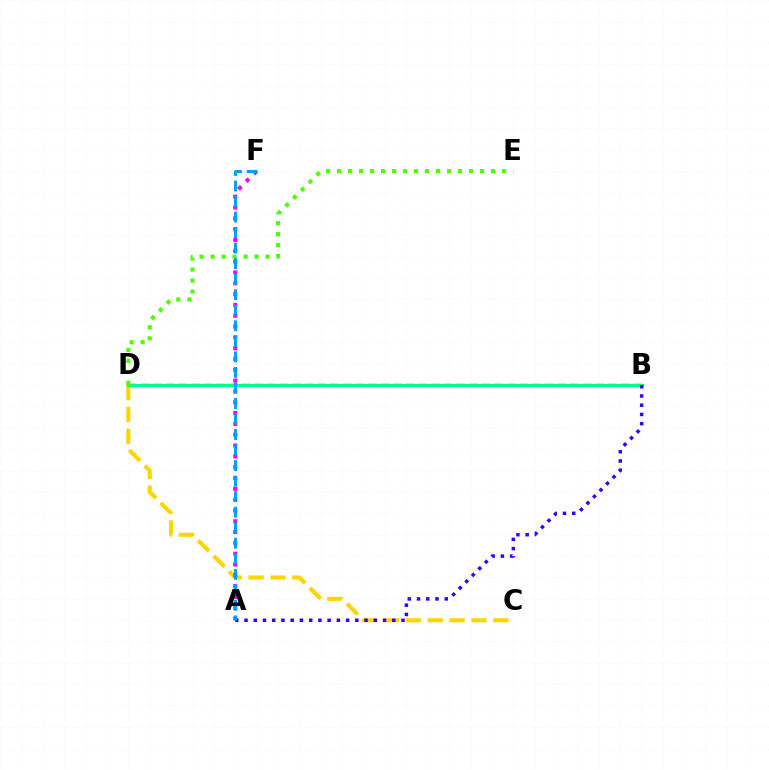{('C', 'D'): [{'color': '#ffd500', 'line_style': 'dashed', 'thickness': 2.97}], ('A', 'F'): [{'color': '#ff00ed', 'line_style': 'dotted', 'thickness': 2.94}, {'color': '#009eff', 'line_style': 'dashed', 'thickness': 2.11}], ('B', 'D'): [{'color': '#ff0000', 'line_style': 'dashed', 'thickness': 1.72}, {'color': '#00ff86', 'line_style': 'solid', 'thickness': 2.18}], ('D', 'E'): [{'color': '#4fff00', 'line_style': 'dotted', 'thickness': 2.99}], ('A', 'B'): [{'color': '#3700ff', 'line_style': 'dotted', 'thickness': 2.51}]}